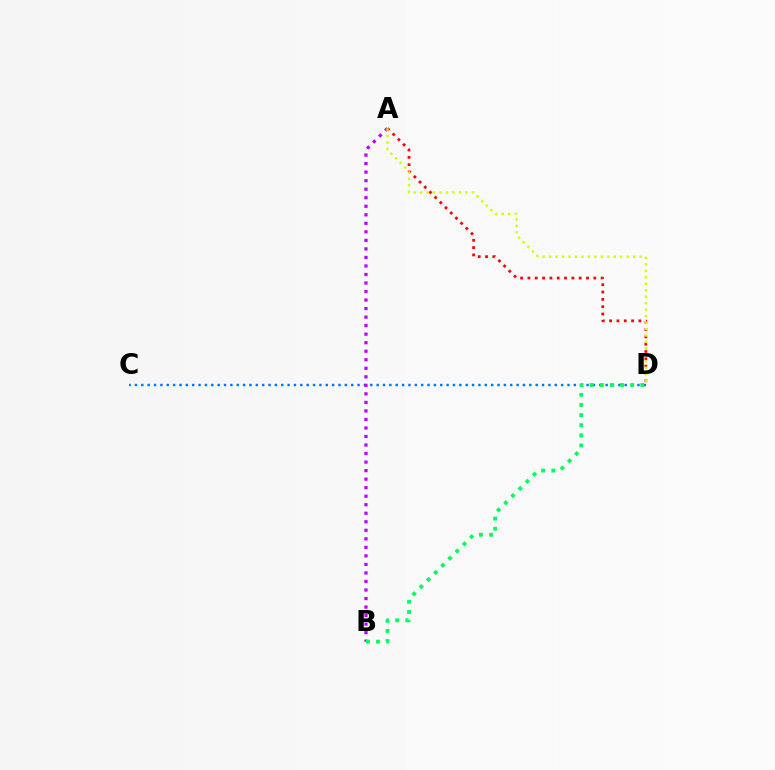{('C', 'D'): [{'color': '#0074ff', 'line_style': 'dotted', 'thickness': 1.73}], ('A', 'B'): [{'color': '#b900ff', 'line_style': 'dotted', 'thickness': 2.32}], ('A', 'D'): [{'color': '#ff0000', 'line_style': 'dotted', 'thickness': 1.99}, {'color': '#d1ff00', 'line_style': 'dotted', 'thickness': 1.76}], ('B', 'D'): [{'color': '#00ff5c', 'line_style': 'dotted', 'thickness': 2.75}]}